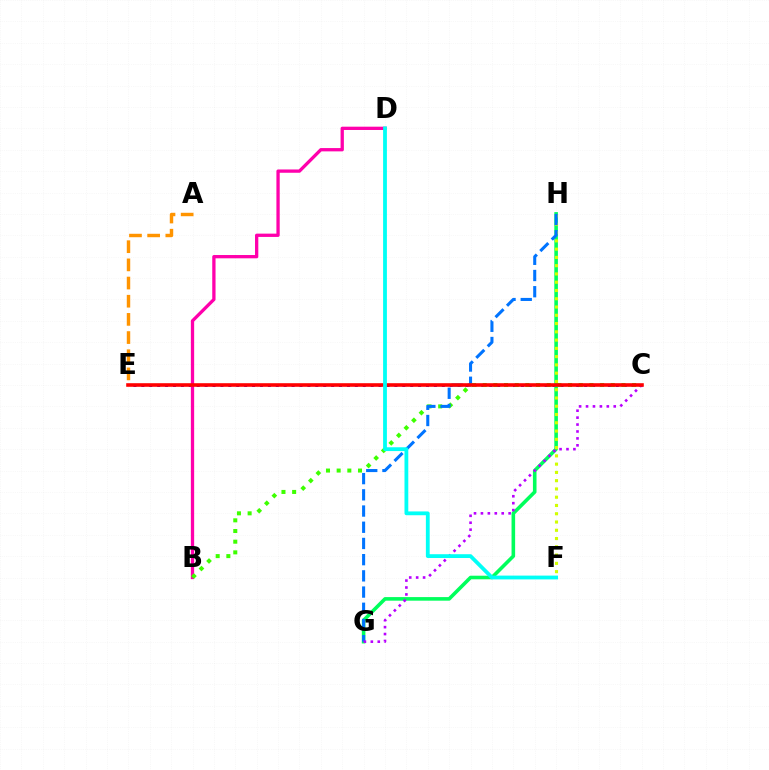{('C', 'E'): [{'color': '#2500ff', 'line_style': 'dotted', 'thickness': 2.15}, {'color': '#ff0000', 'line_style': 'solid', 'thickness': 2.59}], ('B', 'D'): [{'color': '#ff00ac', 'line_style': 'solid', 'thickness': 2.37}], ('G', 'H'): [{'color': '#00ff5c', 'line_style': 'solid', 'thickness': 2.58}, {'color': '#0074ff', 'line_style': 'dashed', 'thickness': 2.2}], ('B', 'C'): [{'color': '#3dff00', 'line_style': 'dotted', 'thickness': 2.9}], ('A', 'E'): [{'color': '#ff9400', 'line_style': 'dashed', 'thickness': 2.47}], ('F', 'H'): [{'color': '#d1ff00', 'line_style': 'dotted', 'thickness': 2.25}], ('C', 'G'): [{'color': '#b900ff', 'line_style': 'dotted', 'thickness': 1.88}], ('D', 'F'): [{'color': '#00fff6', 'line_style': 'solid', 'thickness': 2.74}]}